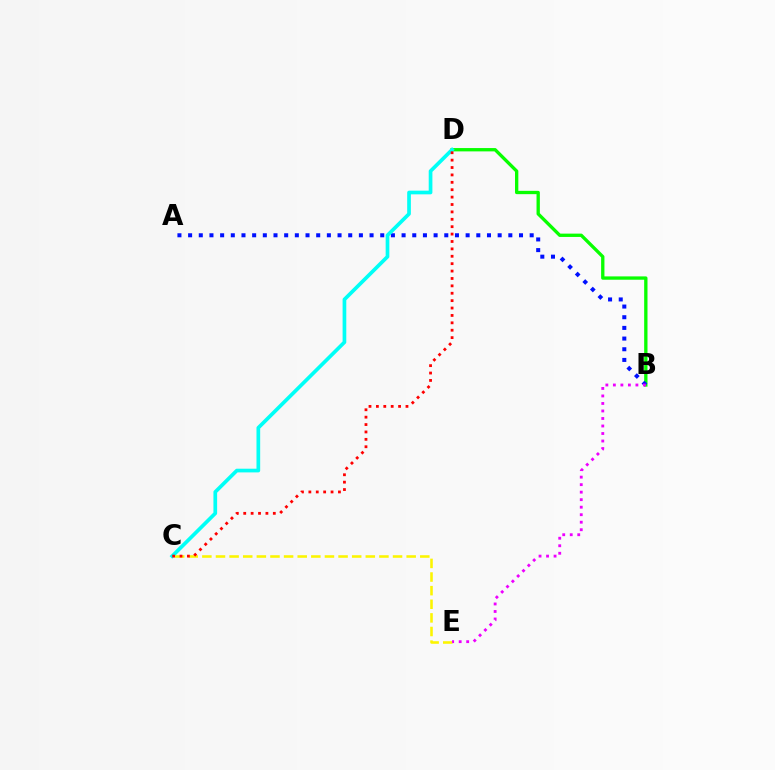{('B', 'D'): [{'color': '#08ff00', 'line_style': 'solid', 'thickness': 2.39}], ('C', 'E'): [{'color': '#fcf500', 'line_style': 'dashed', 'thickness': 1.85}], ('A', 'B'): [{'color': '#0010ff', 'line_style': 'dotted', 'thickness': 2.9}], ('C', 'D'): [{'color': '#00fff6', 'line_style': 'solid', 'thickness': 2.65}, {'color': '#ff0000', 'line_style': 'dotted', 'thickness': 2.01}], ('B', 'E'): [{'color': '#ee00ff', 'line_style': 'dotted', 'thickness': 2.04}]}